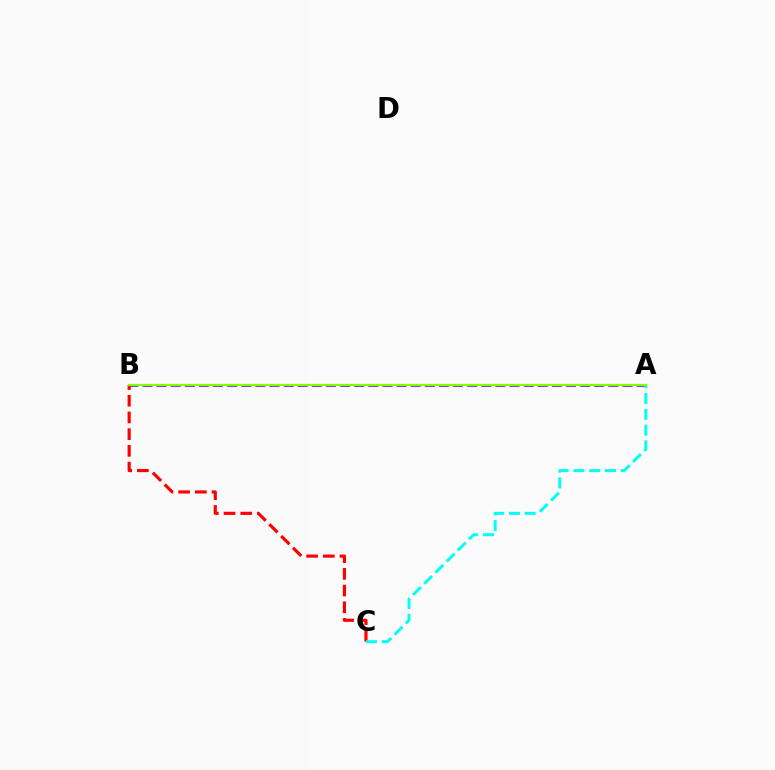{('A', 'B'): [{'color': '#7200ff', 'line_style': 'dashed', 'thickness': 1.92}, {'color': '#84ff00', 'line_style': 'solid', 'thickness': 1.59}], ('B', 'C'): [{'color': '#ff0000', 'line_style': 'dashed', 'thickness': 2.27}], ('A', 'C'): [{'color': '#00fff6', 'line_style': 'dashed', 'thickness': 2.14}]}